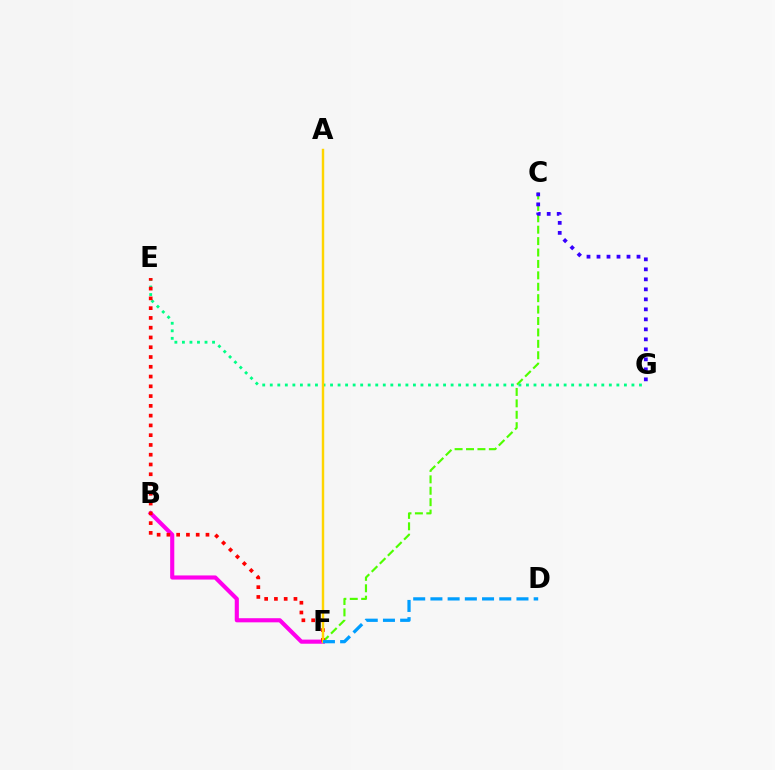{('C', 'F'): [{'color': '#4fff00', 'line_style': 'dashed', 'thickness': 1.55}], ('B', 'F'): [{'color': '#ff00ed', 'line_style': 'solid', 'thickness': 2.97}], ('E', 'G'): [{'color': '#00ff86', 'line_style': 'dotted', 'thickness': 2.05}], ('E', 'F'): [{'color': '#ff0000', 'line_style': 'dotted', 'thickness': 2.65}], ('A', 'F'): [{'color': '#ffd500', 'line_style': 'solid', 'thickness': 1.75}], ('D', 'F'): [{'color': '#009eff', 'line_style': 'dashed', 'thickness': 2.34}], ('C', 'G'): [{'color': '#3700ff', 'line_style': 'dotted', 'thickness': 2.72}]}